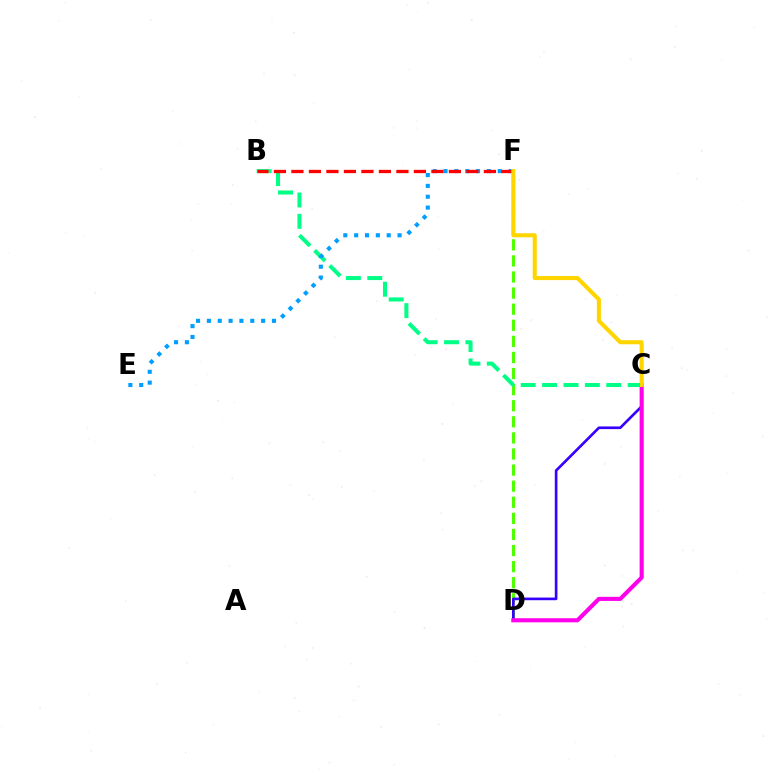{('D', 'F'): [{'color': '#4fff00', 'line_style': 'dashed', 'thickness': 2.19}], ('B', 'C'): [{'color': '#00ff86', 'line_style': 'dashed', 'thickness': 2.91}], ('C', 'D'): [{'color': '#3700ff', 'line_style': 'solid', 'thickness': 1.91}, {'color': '#ff00ed', 'line_style': 'solid', 'thickness': 2.95}], ('E', 'F'): [{'color': '#009eff', 'line_style': 'dotted', 'thickness': 2.95}], ('B', 'F'): [{'color': '#ff0000', 'line_style': 'dashed', 'thickness': 2.38}], ('C', 'F'): [{'color': '#ffd500', 'line_style': 'solid', 'thickness': 2.94}]}